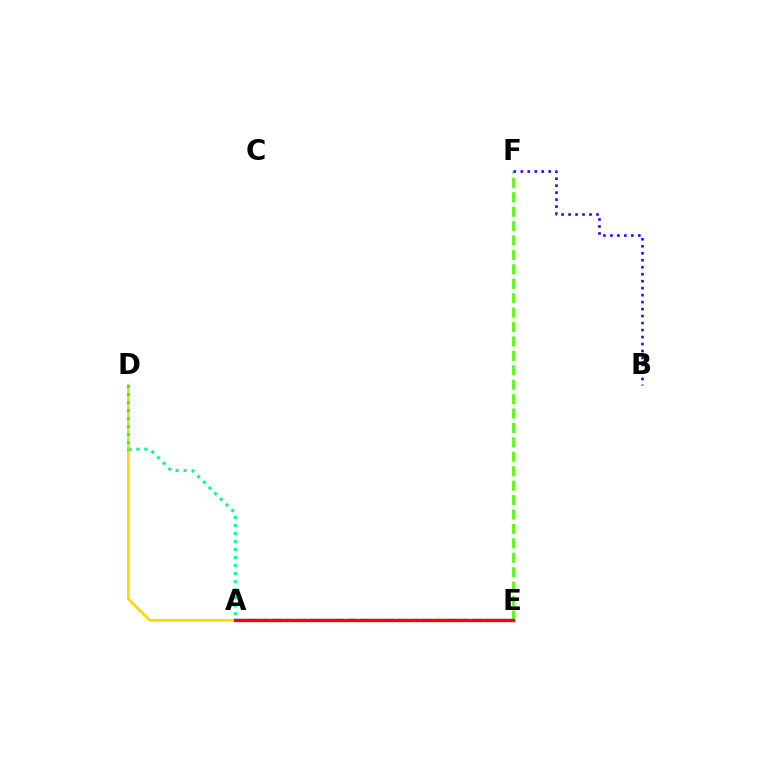{('A', 'E'): [{'color': '#ff00ed', 'line_style': 'solid', 'thickness': 2.07}, {'color': '#009eff', 'line_style': 'dashed', 'thickness': 1.7}, {'color': '#ff0000', 'line_style': 'solid', 'thickness': 2.39}], ('A', 'D'): [{'color': '#ffd500', 'line_style': 'solid', 'thickness': 1.88}, {'color': '#00ff86', 'line_style': 'dotted', 'thickness': 2.18}], ('E', 'F'): [{'color': '#4fff00', 'line_style': 'dashed', 'thickness': 1.96}], ('B', 'F'): [{'color': '#3700ff', 'line_style': 'dotted', 'thickness': 1.9}]}